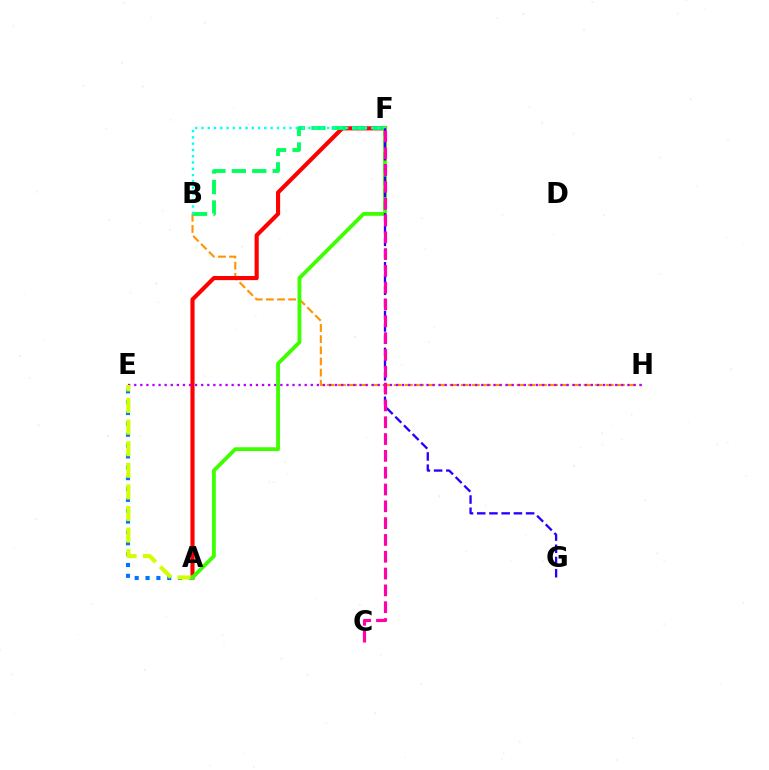{('A', 'E'): [{'color': '#0074ff', 'line_style': 'dotted', 'thickness': 2.95}, {'color': '#d1ff00', 'line_style': 'dashed', 'thickness': 2.94}], ('B', 'H'): [{'color': '#ff9400', 'line_style': 'dashed', 'thickness': 1.52}], ('A', 'F'): [{'color': '#ff0000', 'line_style': 'solid', 'thickness': 2.97}, {'color': '#3dff00', 'line_style': 'solid', 'thickness': 2.75}], ('E', 'H'): [{'color': '#b900ff', 'line_style': 'dotted', 'thickness': 1.65}], ('B', 'F'): [{'color': '#00ff5c', 'line_style': 'dashed', 'thickness': 2.78}, {'color': '#00fff6', 'line_style': 'dotted', 'thickness': 1.71}], ('F', 'G'): [{'color': '#2500ff', 'line_style': 'dashed', 'thickness': 1.66}], ('C', 'F'): [{'color': '#ff00ac', 'line_style': 'dashed', 'thickness': 2.28}]}